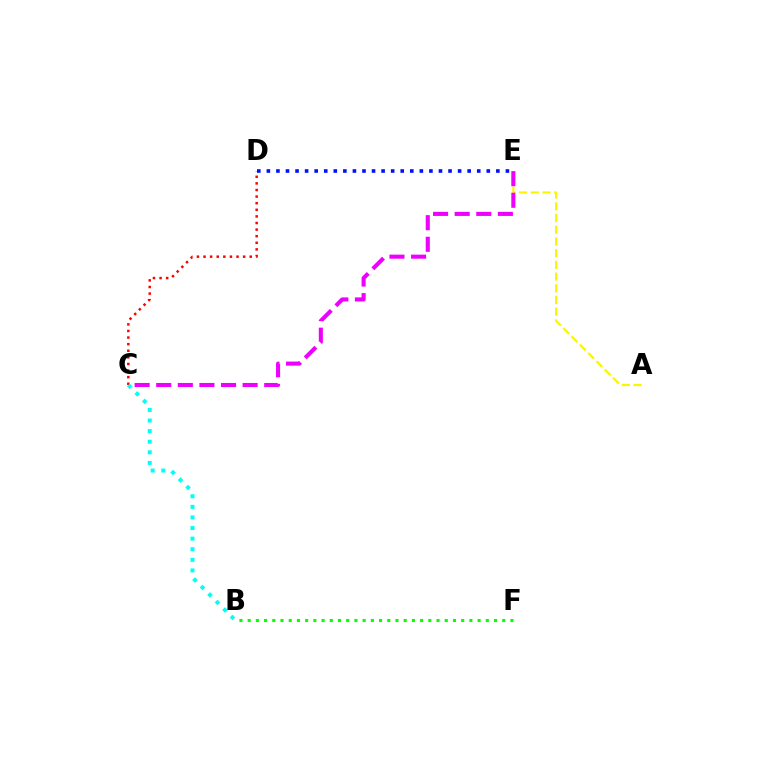{('B', 'F'): [{'color': '#08ff00', 'line_style': 'dotted', 'thickness': 2.23}], ('C', 'D'): [{'color': '#ff0000', 'line_style': 'dotted', 'thickness': 1.79}], ('B', 'C'): [{'color': '#00fff6', 'line_style': 'dotted', 'thickness': 2.88}], ('A', 'E'): [{'color': '#fcf500', 'line_style': 'dashed', 'thickness': 1.59}], ('D', 'E'): [{'color': '#0010ff', 'line_style': 'dotted', 'thickness': 2.6}], ('C', 'E'): [{'color': '#ee00ff', 'line_style': 'dashed', 'thickness': 2.93}]}